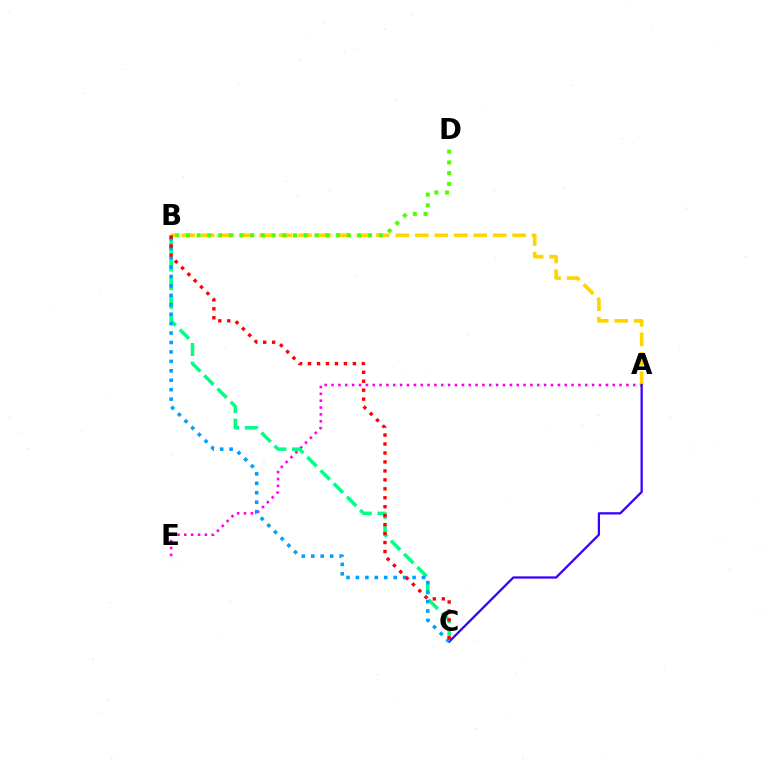{('A', 'E'): [{'color': '#ff00ed', 'line_style': 'dotted', 'thickness': 1.86}], ('A', 'B'): [{'color': '#ffd500', 'line_style': 'dashed', 'thickness': 2.64}], ('B', 'C'): [{'color': '#00ff86', 'line_style': 'dashed', 'thickness': 2.54}, {'color': '#009eff', 'line_style': 'dotted', 'thickness': 2.56}, {'color': '#ff0000', 'line_style': 'dotted', 'thickness': 2.43}], ('A', 'C'): [{'color': '#3700ff', 'line_style': 'solid', 'thickness': 1.63}], ('B', 'D'): [{'color': '#4fff00', 'line_style': 'dotted', 'thickness': 2.91}]}